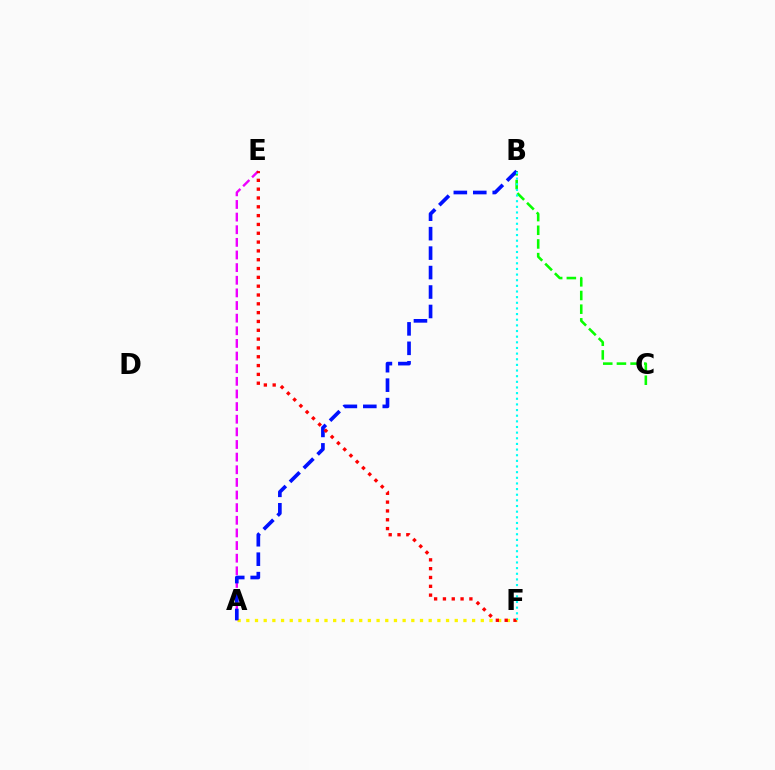{('A', 'E'): [{'color': '#ee00ff', 'line_style': 'dashed', 'thickness': 1.72}], ('B', 'C'): [{'color': '#08ff00', 'line_style': 'dashed', 'thickness': 1.86}], ('A', 'F'): [{'color': '#fcf500', 'line_style': 'dotted', 'thickness': 2.36}], ('A', 'B'): [{'color': '#0010ff', 'line_style': 'dashed', 'thickness': 2.64}], ('E', 'F'): [{'color': '#ff0000', 'line_style': 'dotted', 'thickness': 2.4}], ('B', 'F'): [{'color': '#00fff6', 'line_style': 'dotted', 'thickness': 1.53}]}